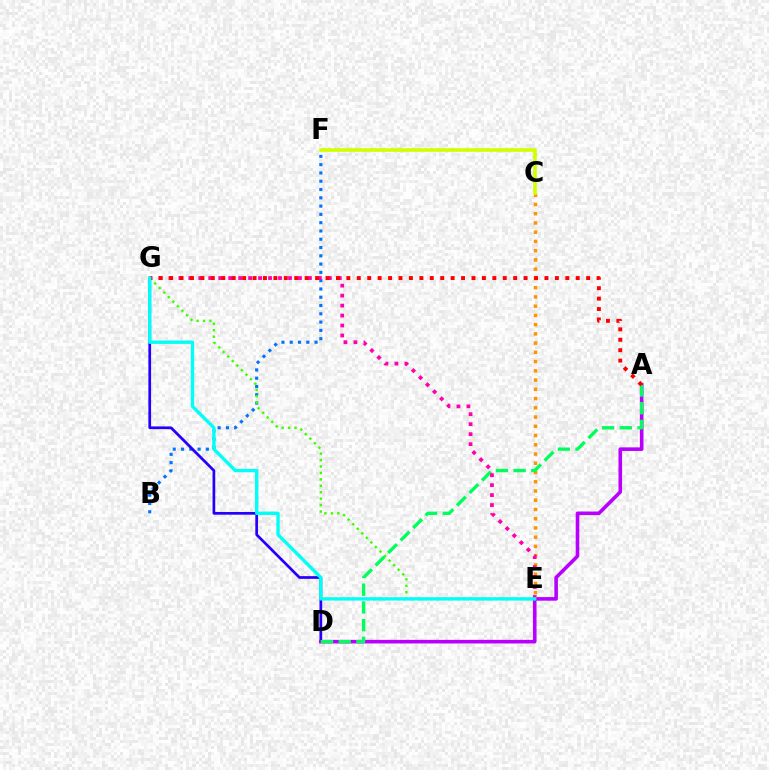{('C', 'E'): [{'color': '#ff9400', 'line_style': 'dotted', 'thickness': 2.51}], ('B', 'F'): [{'color': '#0074ff', 'line_style': 'dotted', 'thickness': 2.25}], ('E', 'G'): [{'color': '#3dff00', 'line_style': 'dotted', 'thickness': 1.75}, {'color': '#ff00ac', 'line_style': 'dotted', 'thickness': 2.71}, {'color': '#00fff6', 'line_style': 'solid', 'thickness': 2.41}], ('C', 'F'): [{'color': '#d1ff00', 'line_style': 'solid', 'thickness': 2.63}], ('D', 'G'): [{'color': '#2500ff', 'line_style': 'solid', 'thickness': 1.96}], ('A', 'D'): [{'color': '#b900ff', 'line_style': 'solid', 'thickness': 2.6}, {'color': '#00ff5c', 'line_style': 'dashed', 'thickness': 2.41}], ('A', 'G'): [{'color': '#ff0000', 'line_style': 'dotted', 'thickness': 2.83}]}